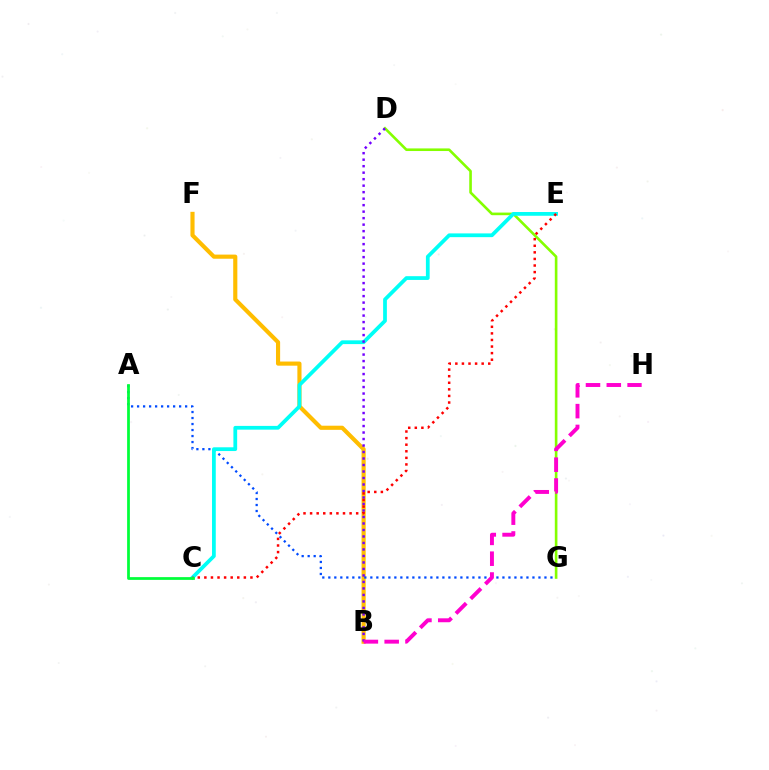{('B', 'F'): [{'color': '#ffbd00', 'line_style': 'solid', 'thickness': 2.98}], ('D', 'G'): [{'color': '#84ff00', 'line_style': 'solid', 'thickness': 1.89}], ('A', 'G'): [{'color': '#004bff', 'line_style': 'dotted', 'thickness': 1.63}], ('C', 'E'): [{'color': '#00fff6', 'line_style': 'solid', 'thickness': 2.7}, {'color': '#ff0000', 'line_style': 'dotted', 'thickness': 1.79}], ('B', 'D'): [{'color': '#7200ff', 'line_style': 'dotted', 'thickness': 1.77}], ('A', 'C'): [{'color': '#00ff39', 'line_style': 'solid', 'thickness': 1.98}], ('B', 'H'): [{'color': '#ff00cf', 'line_style': 'dashed', 'thickness': 2.83}]}